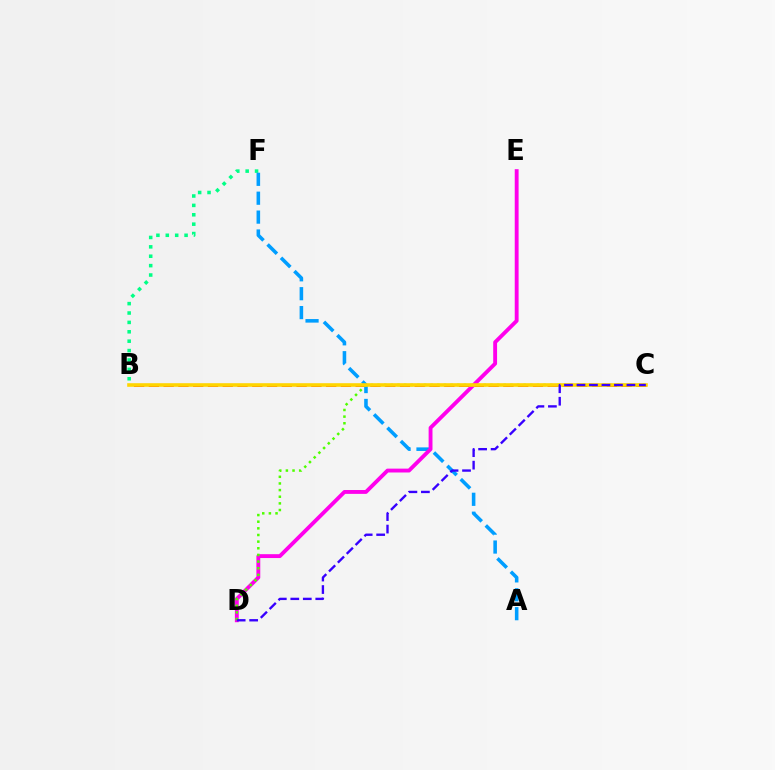{('B', 'C'): [{'color': '#ff0000', 'line_style': 'dashed', 'thickness': 2.01}, {'color': '#ffd500', 'line_style': 'solid', 'thickness': 2.59}], ('B', 'F'): [{'color': '#00ff86', 'line_style': 'dotted', 'thickness': 2.55}], ('A', 'F'): [{'color': '#009eff', 'line_style': 'dashed', 'thickness': 2.57}], ('D', 'E'): [{'color': '#ff00ed', 'line_style': 'solid', 'thickness': 2.78}], ('C', 'D'): [{'color': '#4fff00', 'line_style': 'dotted', 'thickness': 1.8}, {'color': '#3700ff', 'line_style': 'dashed', 'thickness': 1.7}]}